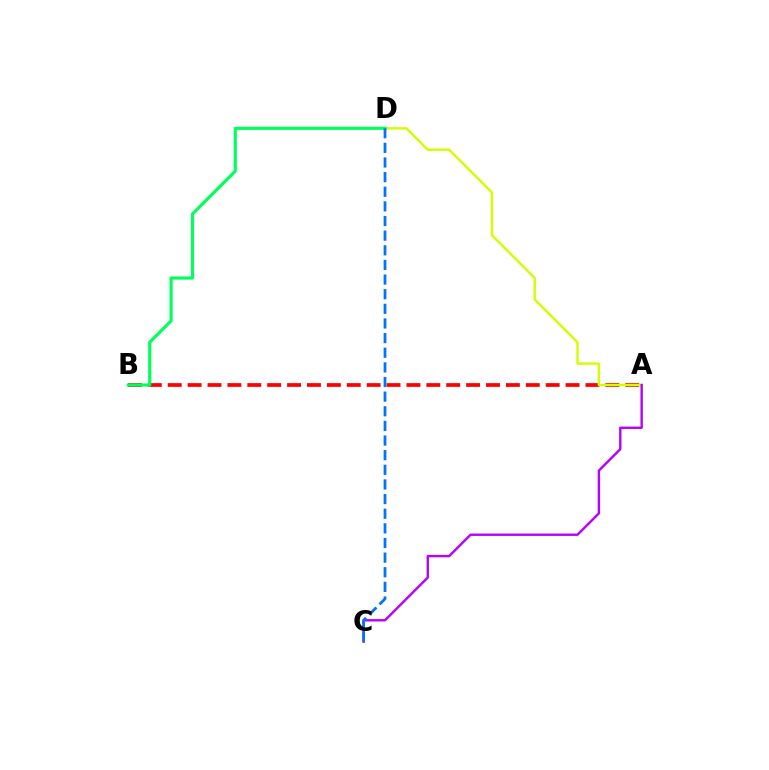{('A', 'B'): [{'color': '#ff0000', 'line_style': 'dashed', 'thickness': 2.7}], ('A', 'D'): [{'color': '#d1ff00', 'line_style': 'solid', 'thickness': 1.73}], ('A', 'C'): [{'color': '#b900ff', 'line_style': 'solid', 'thickness': 1.72}], ('B', 'D'): [{'color': '#00ff5c', 'line_style': 'solid', 'thickness': 2.26}], ('C', 'D'): [{'color': '#0074ff', 'line_style': 'dashed', 'thickness': 1.99}]}